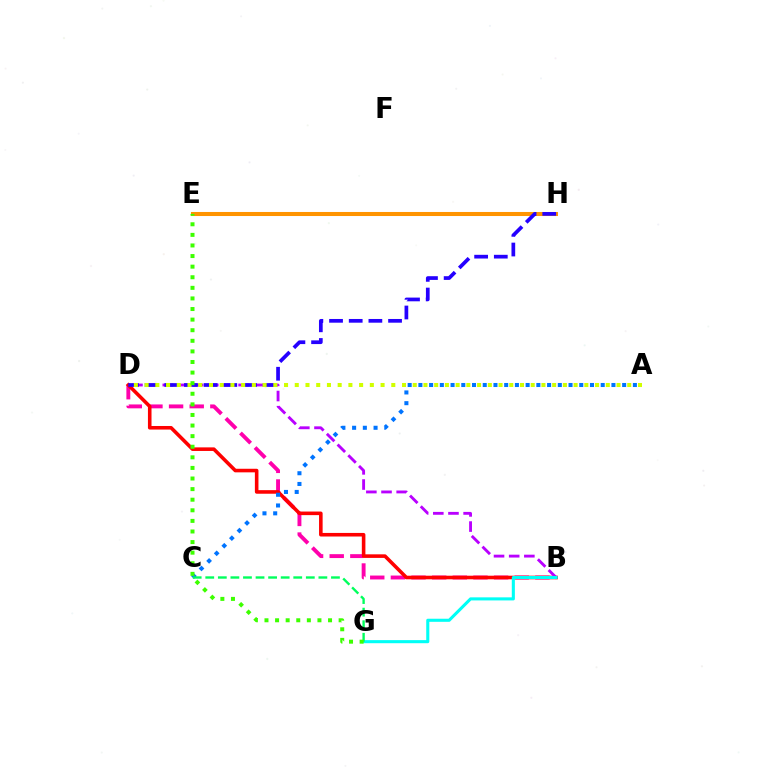{('B', 'D'): [{'color': '#ff00ac', 'line_style': 'dashed', 'thickness': 2.8}, {'color': '#ff0000', 'line_style': 'solid', 'thickness': 2.58}, {'color': '#b900ff', 'line_style': 'dashed', 'thickness': 2.06}], ('E', 'H'): [{'color': '#ff9400', 'line_style': 'solid', 'thickness': 2.92}], ('B', 'G'): [{'color': '#00fff6', 'line_style': 'solid', 'thickness': 2.22}], ('A', 'C'): [{'color': '#0074ff', 'line_style': 'dotted', 'thickness': 2.91}], ('D', 'H'): [{'color': '#2500ff', 'line_style': 'dashed', 'thickness': 2.67}], ('C', 'G'): [{'color': '#00ff5c', 'line_style': 'dashed', 'thickness': 1.71}], ('A', 'D'): [{'color': '#d1ff00', 'line_style': 'dotted', 'thickness': 2.91}], ('E', 'G'): [{'color': '#3dff00', 'line_style': 'dotted', 'thickness': 2.88}]}